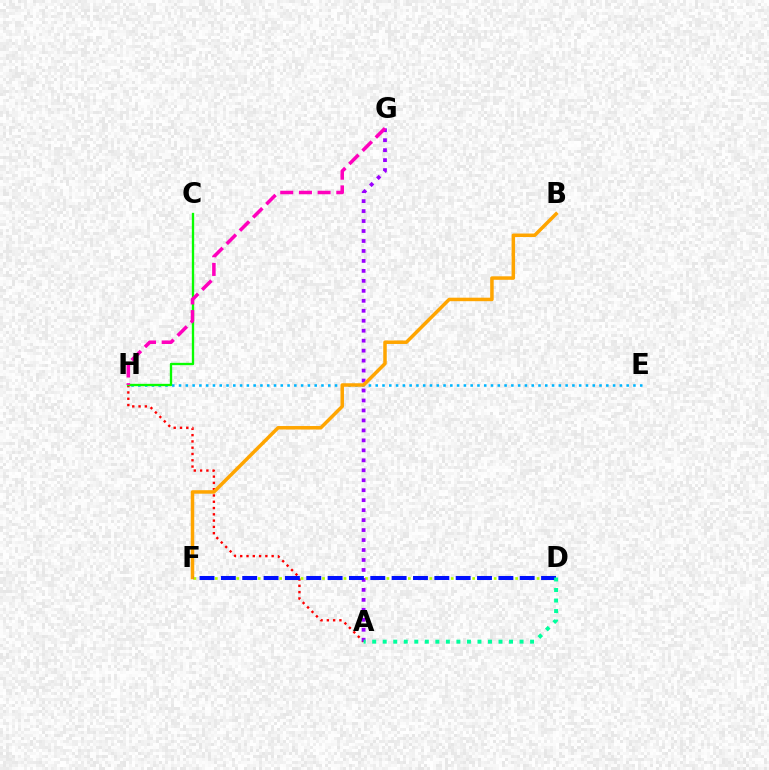{('A', 'H'): [{'color': '#ff0000', 'line_style': 'dotted', 'thickness': 1.71}], ('D', 'F'): [{'color': '#b3ff00', 'line_style': 'dotted', 'thickness': 1.94}, {'color': '#0010ff', 'line_style': 'dashed', 'thickness': 2.9}], ('E', 'H'): [{'color': '#00b5ff', 'line_style': 'dotted', 'thickness': 1.84}], ('A', 'G'): [{'color': '#9b00ff', 'line_style': 'dotted', 'thickness': 2.71}], ('C', 'H'): [{'color': '#08ff00', 'line_style': 'solid', 'thickness': 1.68}], ('B', 'F'): [{'color': '#ffa500', 'line_style': 'solid', 'thickness': 2.52}], ('G', 'H'): [{'color': '#ff00bd', 'line_style': 'dashed', 'thickness': 2.54}], ('A', 'D'): [{'color': '#00ff9d', 'line_style': 'dotted', 'thickness': 2.86}]}